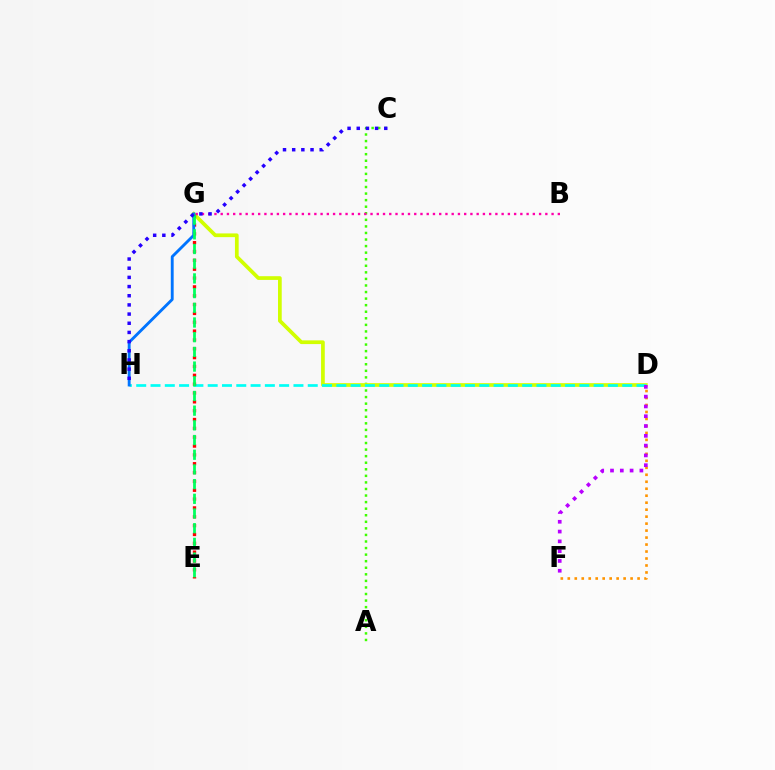{('A', 'C'): [{'color': '#3dff00', 'line_style': 'dotted', 'thickness': 1.78}], ('D', 'G'): [{'color': '#d1ff00', 'line_style': 'solid', 'thickness': 2.68}], ('D', 'H'): [{'color': '#00fff6', 'line_style': 'dashed', 'thickness': 1.94}], ('D', 'F'): [{'color': '#ff9400', 'line_style': 'dotted', 'thickness': 1.9}, {'color': '#b900ff', 'line_style': 'dotted', 'thickness': 2.66}], ('B', 'G'): [{'color': '#ff00ac', 'line_style': 'dotted', 'thickness': 1.7}], ('E', 'G'): [{'color': '#ff0000', 'line_style': 'dotted', 'thickness': 2.4}, {'color': '#00ff5c', 'line_style': 'dashed', 'thickness': 2.0}], ('G', 'H'): [{'color': '#0074ff', 'line_style': 'solid', 'thickness': 2.07}], ('C', 'H'): [{'color': '#2500ff', 'line_style': 'dotted', 'thickness': 2.49}]}